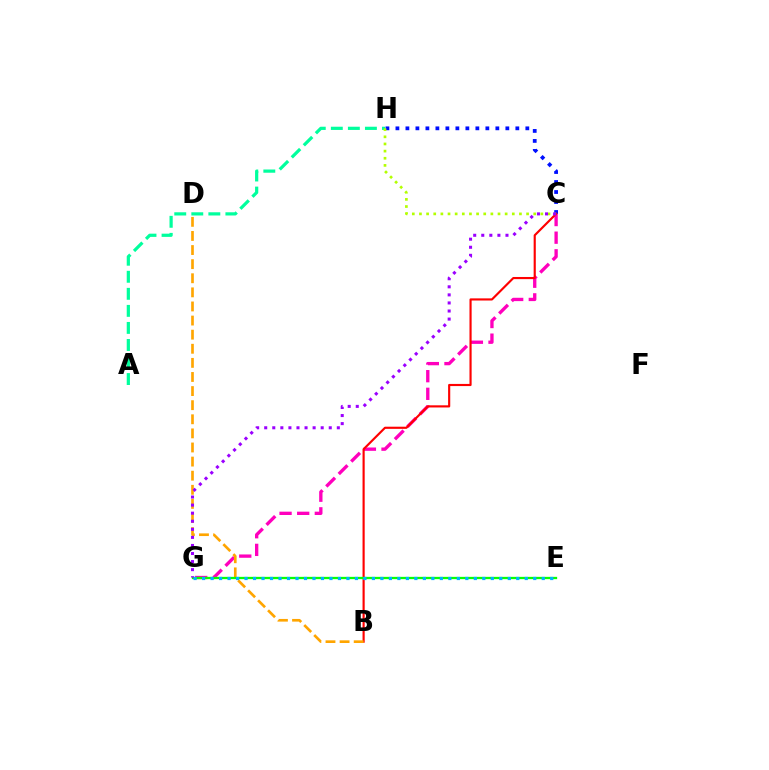{('C', 'G'): [{'color': '#ff00bd', 'line_style': 'dashed', 'thickness': 2.4}, {'color': '#9b00ff', 'line_style': 'dotted', 'thickness': 2.19}], ('C', 'H'): [{'color': '#0010ff', 'line_style': 'dotted', 'thickness': 2.72}, {'color': '#b3ff00', 'line_style': 'dotted', 'thickness': 1.94}], ('A', 'H'): [{'color': '#00ff9d', 'line_style': 'dashed', 'thickness': 2.32}], ('B', 'C'): [{'color': '#ff0000', 'line_style': 'solid', 'thickness': 1.55}], ('B', 'D'): [{'color': '#ffa500', 'line_style': 'dashed', 'thickness': 1.92}], ('E', 'G'): [{'color': '#08ff00', 'line_style': 'solid', 'thickness': 1.65}, {'color': '#00b5ff', 'line_style': 'dotted', 'thickness': 2.31}]}